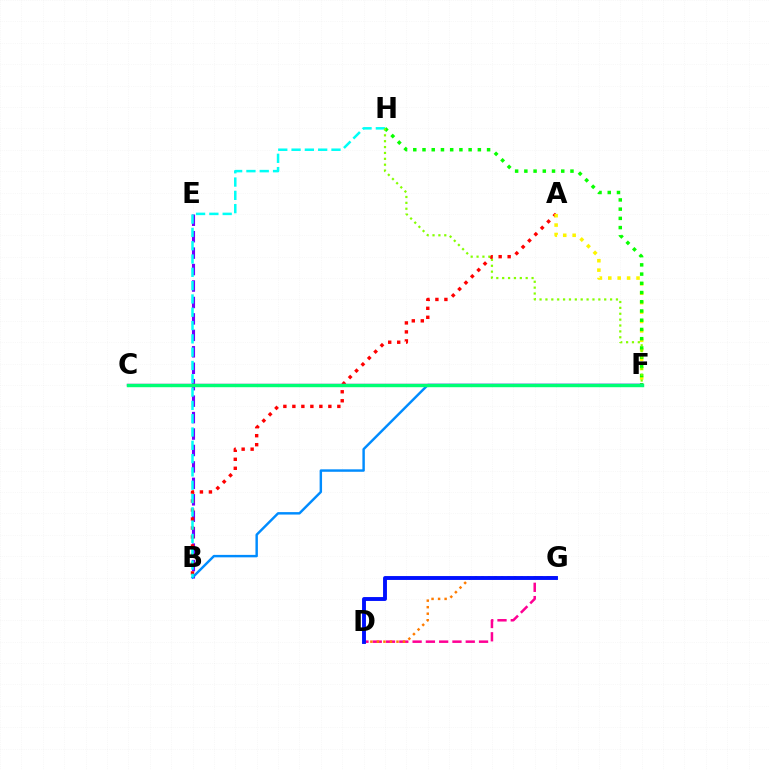{('D', 'G'): [{'color': '#ff0094', 'line_style': 'dashed', 'thickness': 1.8}, {'color': '#ff7c00', 'line_style': 'dotted', 'thickness': 1.77}, {'color': '#0010ff', 'line_style': 'solid', 'thickness': 2.79}], ('B', 'E'): [{'color': '#7200ff', 'line_style': 'dashed', 'thickness': 2.23}], ('A', 'B'): [{'color': '#ff0000', 'line_style': 'dotted', 'thickness': 2.44}], ('B', 'F'): [{'color': '#008cff', 'line_style': 'solid', 'thickness': 1.76}], ('A', 'F'): [{'color': '#fcf500', 'line_style': 'dotted', 'thickness': 2.56}], ('F', 'H'): [{'color': '#08ff00', 'line_style': 'dotted', 'thickness': 2.51}, {'color': '#84ff00', 'line_style': 'dotted', 'thickness': 1.6}], ('B', 'H'): [{'color': '#00fff6', 'line_style': 'dashed', 'thickness': 1.81}], ('C', 'F'): [{'color': '#ee00ff', 'line_style': 'solid', 'thickness': 1.7}, {'color': '#00ff74', 'line_style': 'solid', 'thickness': 2.47}]}